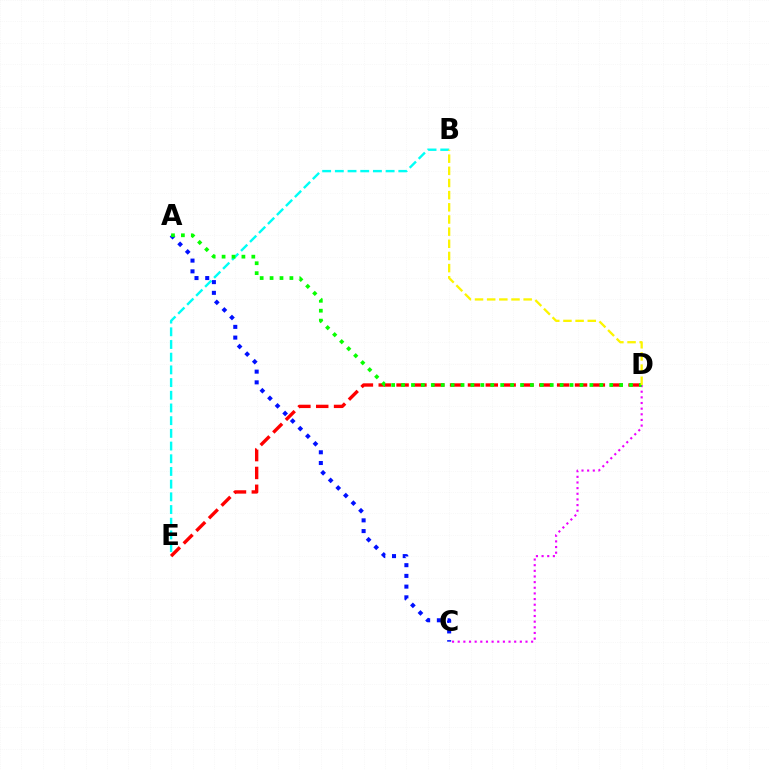{('B', 'E'): [{'color': '#00fff6', 'line_style': 'dashed', 'thickness': 1.72}], ('C', 'D'): [{'color': '#ee00ff', 'line_style': 'dotted', 'thickness': 1.53}], ('A', 'C'): [{'color': '#0010ff', 'line_style': 'dotted', 'thickness': 2.91}], ('D', 'E'): [{'color': '#ff0000', 'line_style': 'dashed', 'thickness': 2.42}], ('A', 'D'): [{'color': '#08ff00', 'line_style': 'dotted', 'thickness': 2.69}], ('B', 'D'): [{'color': '#fcf500', 'line_style': 'dashed', 'thickness': 1.65}]}